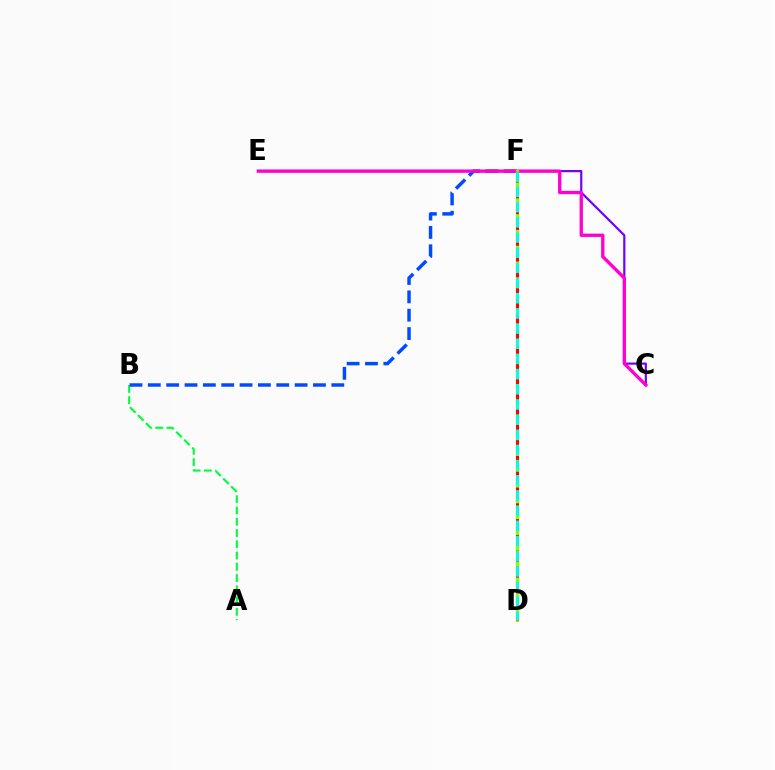{('A', 'B'): [{'color': '#00ff39', 'line_style': 'dashed', 'thickness': 1.53}], ('C', 'E'): [{'color': '#7200ff', 'line_style': 'solid', 'thickness': 1.58}, {'color': '#ff00cf', 'line_style': 'solid', 'thickness': 2.39}], ('B', 'F'): [{'color': '#004bff', 'line_style': 'dashed', 'thickness': 2.49}], ('D', 'F'): [{'color': '#ffbd00', 'line_style': 'solid', 'thickness': 2.35}, {'color': '#84ff00', 'line_style': 'dashed', 'thickness': 2.24}, {'color': '#ff0000', 'line_style': 'dashed', 'thickness': 2.15}, {'color': '#00fff6', 'line_style': 'dashed', 'thickness': 2.06}]}